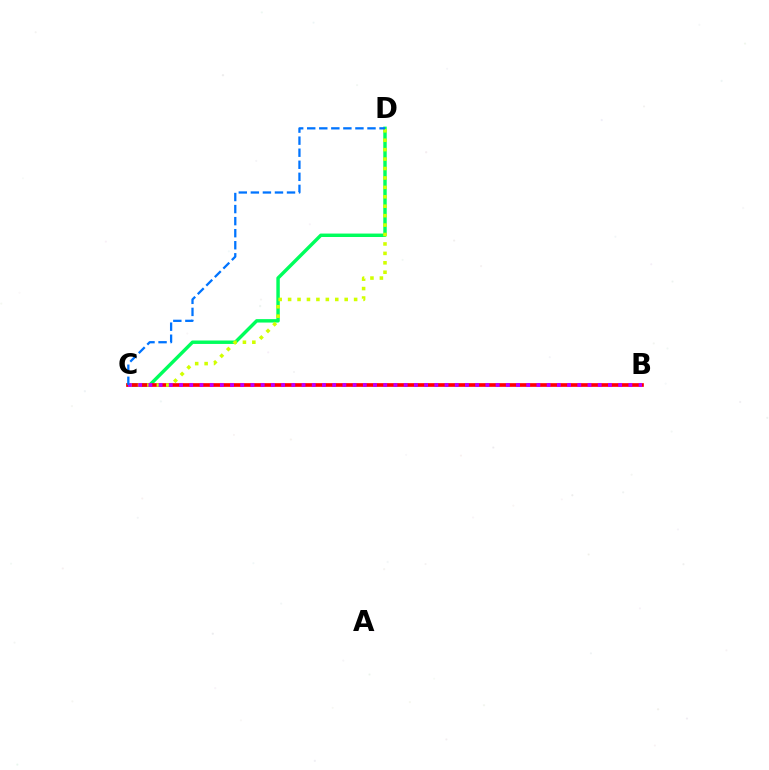{('C', 'D'): [{'color': '#00ff5c', 'line_style': 'solid', 'thickness': 2.47}, {'color': '#d1ff00', 'line_style': 'dotted', 'thickness': 2.56}, {'color': '#0074ff', 'line_style': 'dashed', 'thickness': 1.64}], ('B', 'C'): [{'color': '#ff0000', 'line_style': 'solid', 'thickness': 2.64}, {'color': '#b900ff', 'line_style': 'dotted', 'thickness': 2.77}]}